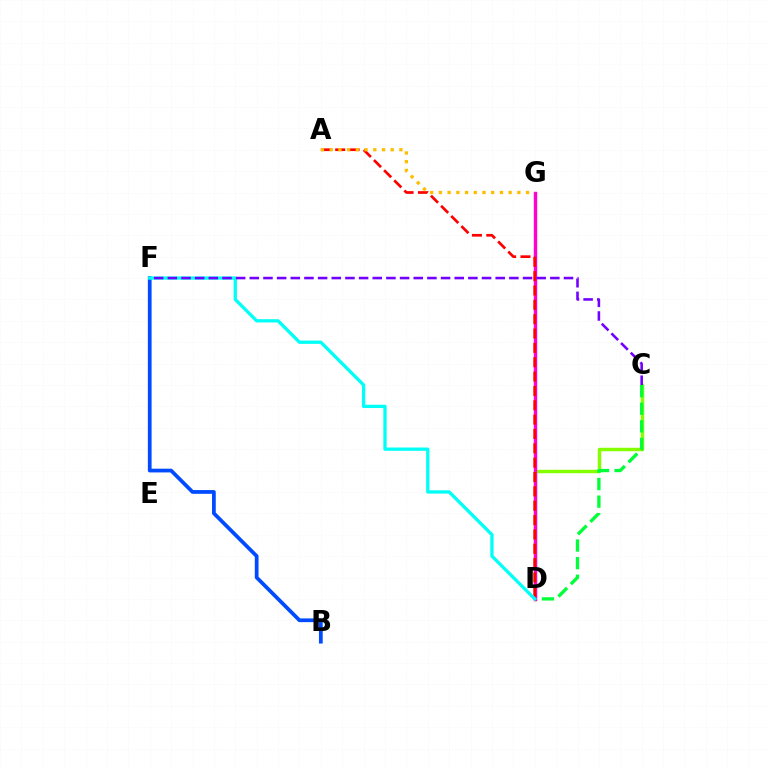{('C', 'D'): [{'color': '#84ff00', 'line_style': 'solid', 'thickness': 2.49}, {'color': '#00ff39', 'line_style': 'dashed', 'thickness': 2.39}], ('D', 'G'): [{'color': '#ff00cf', 'line_style': 'solid', 'thickness': 2.46}], ('B', 'F'): [{'color': '#004bff', 'line_style': 'solid', 'thickness': 2.7}], ('A', 'D'): [{'color': '#ff0000', 'line_style': 'dashed', 'thickness': 1.95}], ('D', 'F'): [{'color': '#00fff6', 'line_style': 'solid', 'thickness': 2.37}], ('A', 'G'): [{'color': '#ffbd00', 'line_style': 'dotted', 'thickness': 2.37}], ('C', 'F'): [{'color': '#7200ff', 'line_style': 'dashed', 'thickness': 1.86}]}